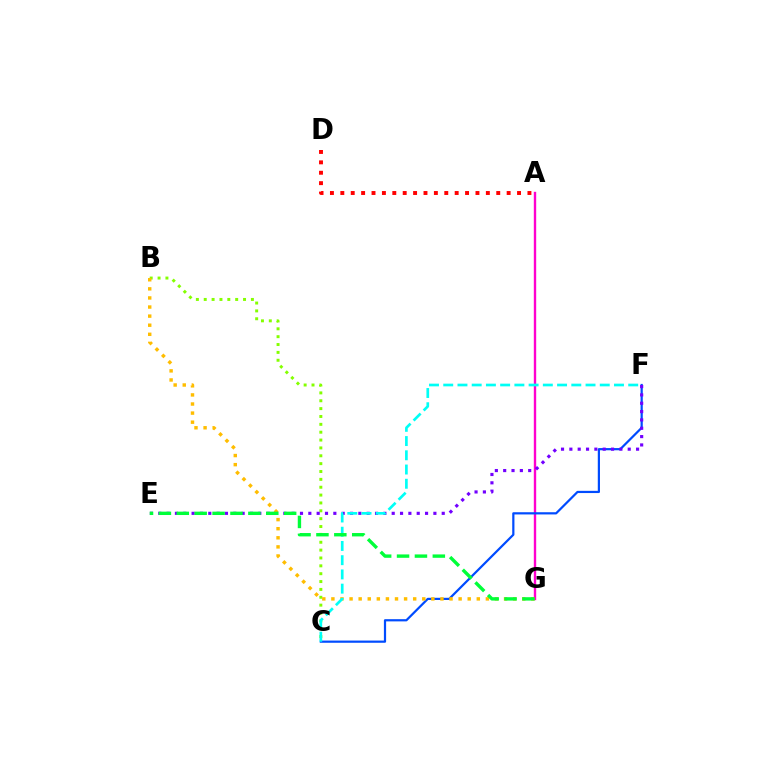{('A', 'G'): [{'color': '#ff00cf', 'line_style': 'solid', 'thickness': 1.71}], ('C', 'F'): [{'color': '#004bff', 'line_style': 'solid', 'thickness': 1.59}, {'color': '#00fff6', 'line_style': 'dashed', 'thickness': 1.93}], ('B', 'C'): [{'color': '#84ff00', 'line_style': 'dotted', 'thickness': 2.14}], ('A', 'D'): [{'color': '#ff0000', 'line_style': 'dotted', 'thickness': 2.82}], ('E', 'F'): [{'color': '#7200ff', 'line_style': 'dotted', 'thickness': 2.27}], ('B', 'G'): [{'color': '#ffbd00', 'line_style': 'dotted', 'thickness': 2.47}], ('E', 'G'): [{'color': '#00ff39', 'line_style': 'dashed', 'thickness': 2.43}]}